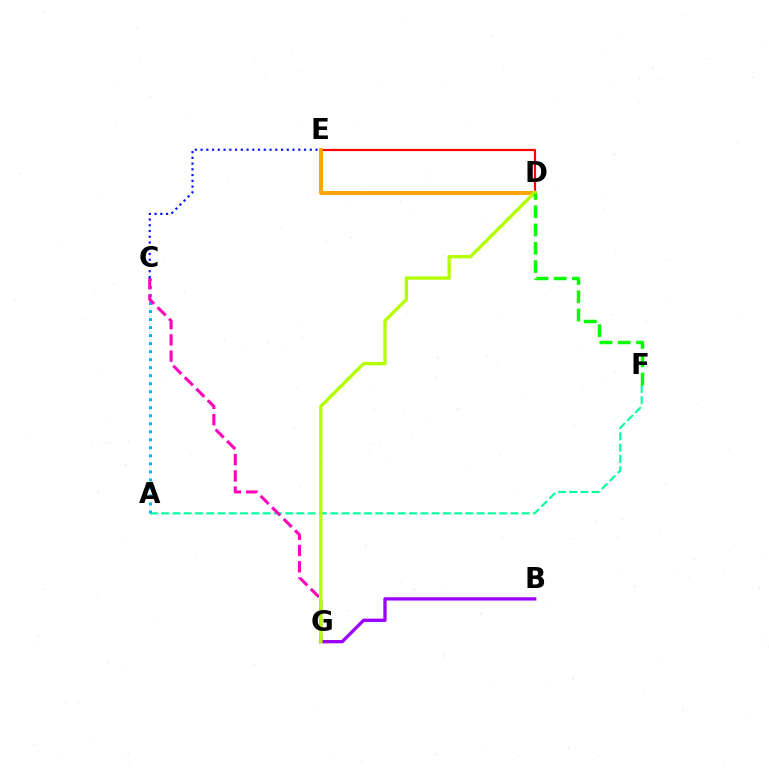{('A', 'F'): [{'color': '#00ff9d', 'line_style': 'dashed', 'thickness': 1.53}], ('B', 'G'): [{'color': '#9b00ff', 'line_style': 'solid', 'thickness': 2.38}], ('A', 'C'): [{'color': '#00b5ff', 'line_style': 'dotted', 'thickness': 2.18}], ('C', 'G'): [{'color': '#ff00bd', 'line_style': 'dashed', 'thickness': 2.21}], ('D', 'E'): [{'color': '#ff0000', 'line_style': 'solid', 'thickness': 1.58}, {'color': '#ffa500', 'line_style': 'solid', 'thickness': 2.83}], ('C', 'E'): [{'color': '#0010ff', 'line_style': 'dotted', 'thickness': 1.56}], ('D', 'G'): [{'color': '#b3ff00', 'line_style': 'solid', 'thickness': 2.4}], ('D', 'F'): [{'color': '#08ff00', 'line_style': 'dashed', 'thickness': 2.49}]}